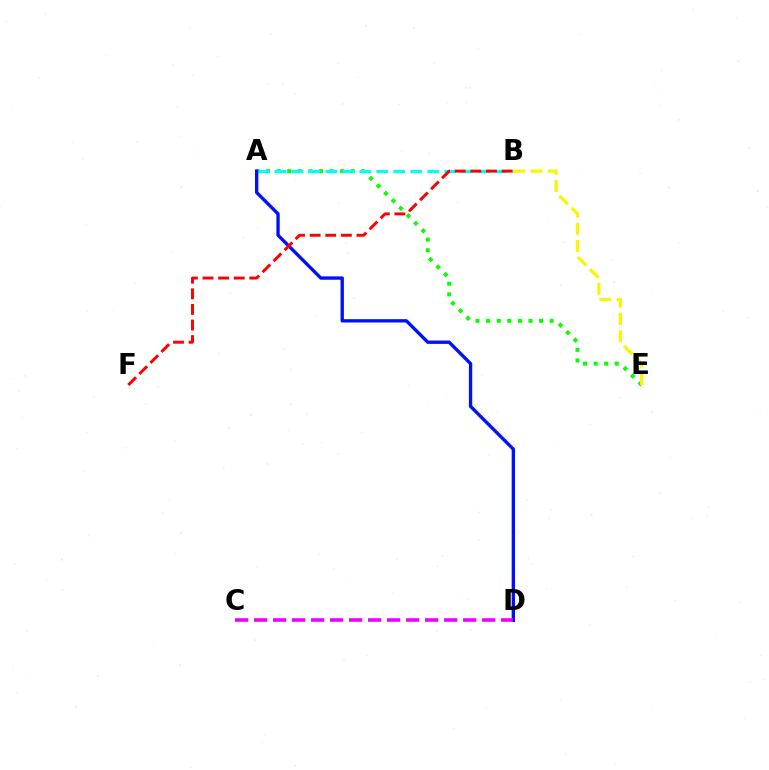{('A', 'E'): [{'color': '#08ff00', 'line_style': 'dotted', 'thickness': 2.88}], ('A', 'B'): [{'color': '#00fff6', 'line_style': 'dashed', 'thickness': 2.31}], ('B', 'E'): [{'color': '#fcf500', 'line_style': 'dashed', 'thickness': 2.34}], ('A', 'D'): [{'color': '#0010ff', 'line_style': 'solid', 'thickness': 2.41}], ('C', 'D'): [{'color': '#ee00ff', 'line_style': 'dashed', 'thickness': 2.58}], ('B', 'F'): [{'color': '#ff0000', 'line_style': 'dashed', 'thickness': 2.12}]}